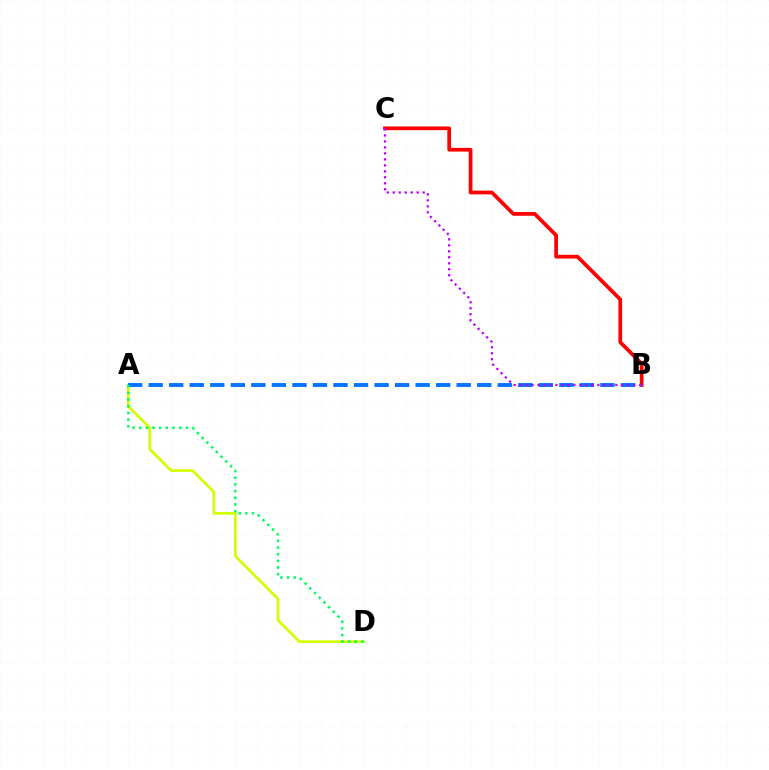{('B', 'C'): [{'color': '#ff0000', 'line_style': 'solid', 'thickness': 2.68}, {'color': '#b900ff', 'line_style': 'dotted', 'thickness': 1.63}], ('A', 'D'): [{'color': '#d1ff00', 'line_style': 'solid', 'thickness': 1.94}, {'color': '#00ff5c', 'line_style': 'dotted', 'thickness': 1.81}], ('A', 'B'): [{'color': '#0074ff', 'line_style': 'dashed', 'thickness': 2.79}]}